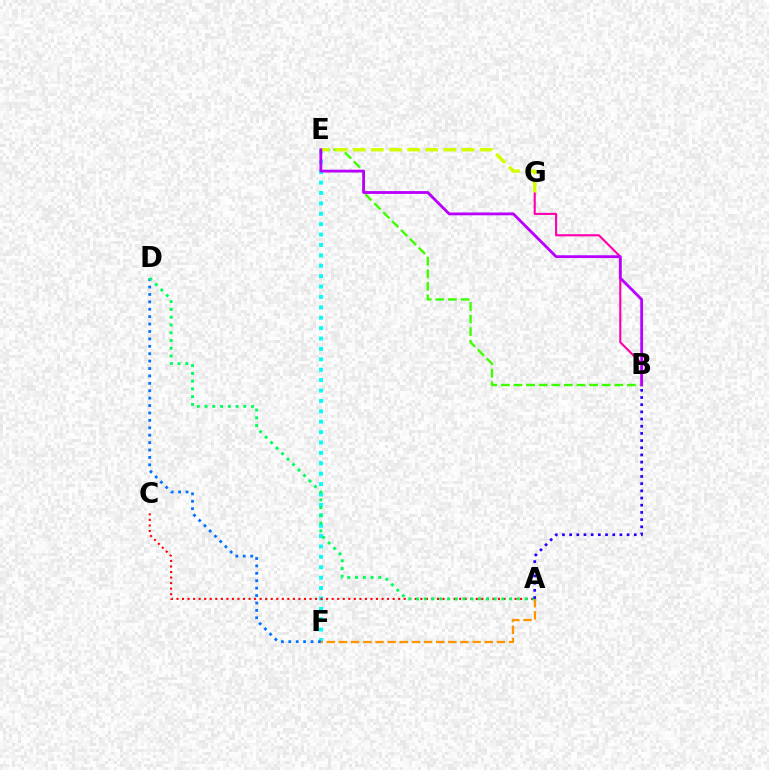{('E', 'F'): [{'color': '#00fff6', 'line_style': 'dotted', 'thickness': 2.82}], ('A', 'F'): [{'color': '#ff9400', 'line_style': 'dashed', 'thickness': 1.65}], ('B', 'G'): [{'color': '#ff00ac', 'line_style': 'solid', 'thickness': 1.53}], ('A', 'C'): [{'color': '#ff0000', 'line_style': 'dotted', 'thickness': 1.51}], ('B', 'E'): [{'color': '#3dff00', 'line_style': 'dashed', 'thickness': 1.71}, {'color': '#b900ff', 'line_style': 'solid', 'thickness': 2.02}], ('E', 'G'): [{'color': '#d1ff00', 'line_style': 'dashed', 'thickness': 2.46}], ('D', 'F'): [{'color': '#0074ff', 'line_style': 'dotted', 'thickness': 2.01}], ('A', 'D'): [{'color': '#00ff5c', 'line_style': 'dotted', 'thickness': 2.11}], ('A', 'B'): [{'color': '#2500ff', 'line_style': 'dotted', 'thickness': 1.95}]}